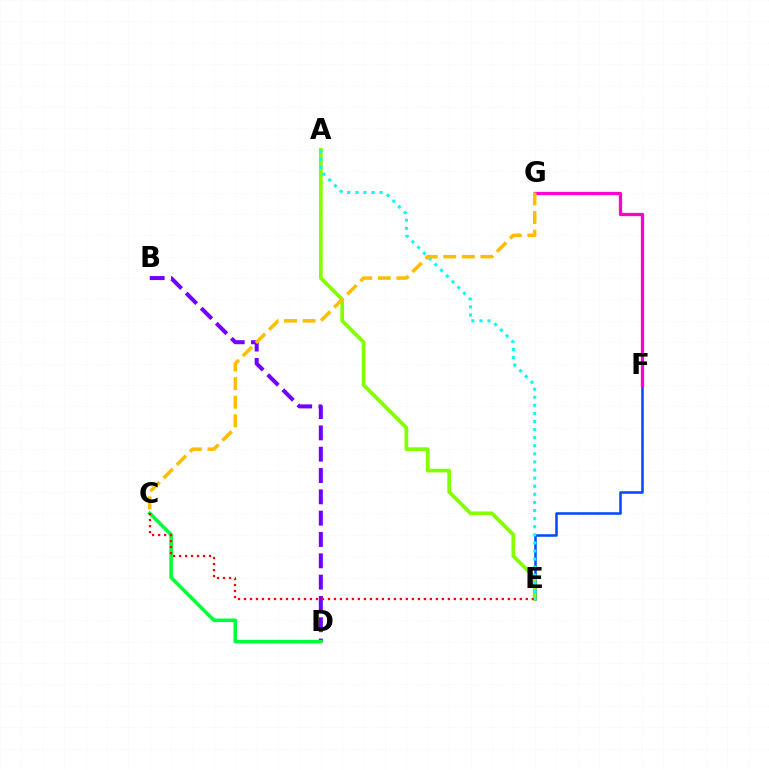{('B', 'D'): [{'color': '#7200ff', 'line_style': 'dashed', 'thickness': 2.9}], ('E', 'F'): [{'color': '#004bff', 'line_style': 'solid', 'thickness': 1.84}], ('C', 'D'): [{'color': '#00ff39', 'line_style': 'solid', 'thickness': 2.56}], ('A', 'E'): [{'color': '#84ff00', 'line_style': 'solid', 'thickness': 2.67}, {'color': '#00fff6', 'line_style': 'dotted', 'thickness': 2.2}], ('C', 'E'): [{'color': '#ff0000', 'line_style': 'dotted', 'thickness': 1.63}], ('F', 'G'): [{'color': '#ff00cf', 'line_style': 'solid', 'thickness': 2.35}], ('C', 'G'): [{'color': '#ffbd00', 'line_style': 'dashed', 'thickness': 2.52}]}